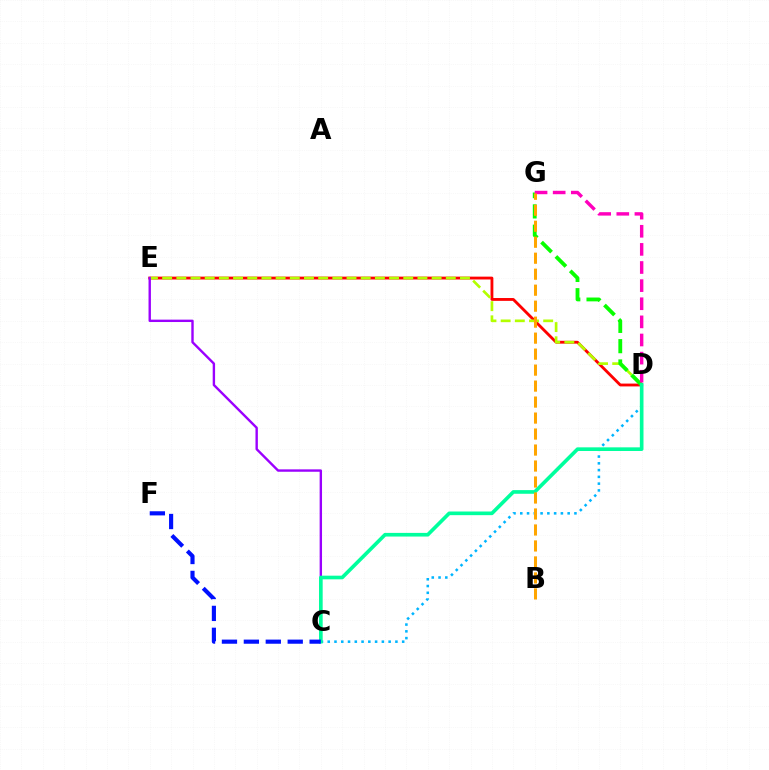{('D', 'E'): [{'color': '#ff0000', 'line_style': 'solid', 'thickness': 2.04}, {'color': '#b3ff00', 'line_style': 'dashed', 'thickness': 1.93}], ('D', 'G'): [{'color': '#08ff00', 'line_style': 'dashed', 'thickness': 2.76}, {'color': '#ff00bd', 'line_style': 'dashed', 'thickness': 2.46}], ('C', 'E'): [{'color': '#9b00ff', 'line_style': 'solid', 'thickness': 1.72}], ('C', 'D'): [{'color': '#00b5ff', 'line_style': 'dotted', 'thickness': 1.84}, {'color': '#00ff9d', 'line_style': 'solid', 'thickness': 2.63}], ('C', 'F'): [{'color': '#0010ff', 'line_style': 'dashed', 'thickness': 2.98}], ('B', 'G'): [{'color': '#ffa500', 'line_style': 'dashed', 'thickness': 2.17}]}